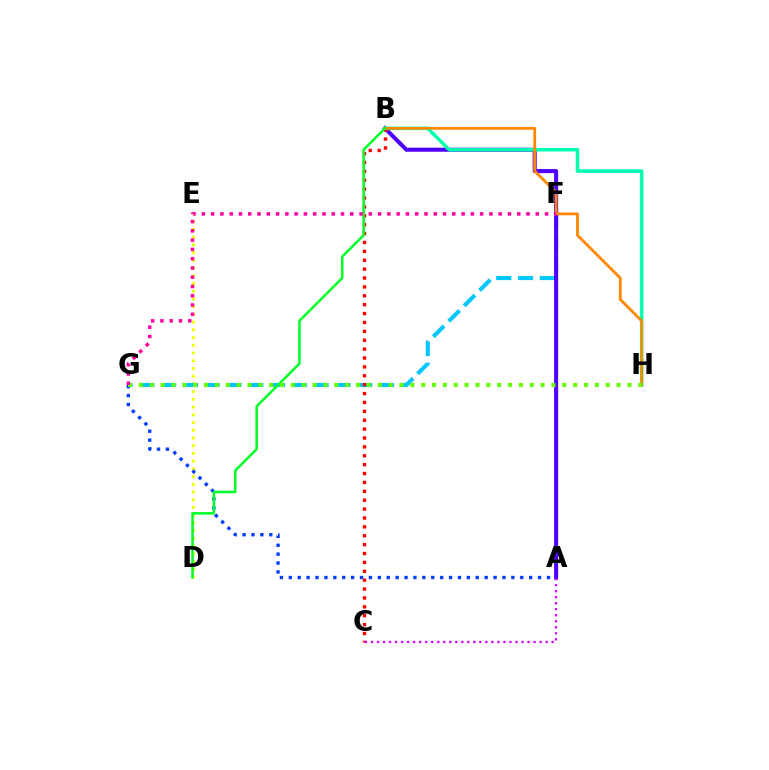{('D', 'E'): [{'color': '#eeff00', 'line_style': 'dotted', 'thickness': 2.1}], ('F', 'G'): [{'color': '#00c7ff', 'line_style': 'dashed', 'thickness': 2.96}, {'color': '#ff00a0', 'line_style': 'dotted', 'thickness': 2.52}], ('A', 'B'): [{'color': '#4f00ff', 'line_style': 'solid', 'thickness': 2.92}], ('B', 'C'): [{'color': '#ff0000', 'line_style': 'dotted', 'thickness': 2.41}], ('B', 'H'): [{'color': '#00ffaf', 'line_style': 'solid', 'thickness': 2.54}, {'color': '#ff8800', 'line_style': 'solid', 'thickness': 2.02}], ('A', 'C'): [{'color': '#d600ff', 'line_style': 'dotted', 'thickness': 1.64}], ('A', 'G'): [{'color': '#003fff', 'line_style': 'dotted', 'thickness': 2.42}], ('B', 'D'): [{'color': '#00ff27', 'line_style': 'solid', 'thickness': 1.8}], ('G', 'H'): [{'color': '#66ff00', 'line_style': 'dotted', 'thickness': 2.95}]}